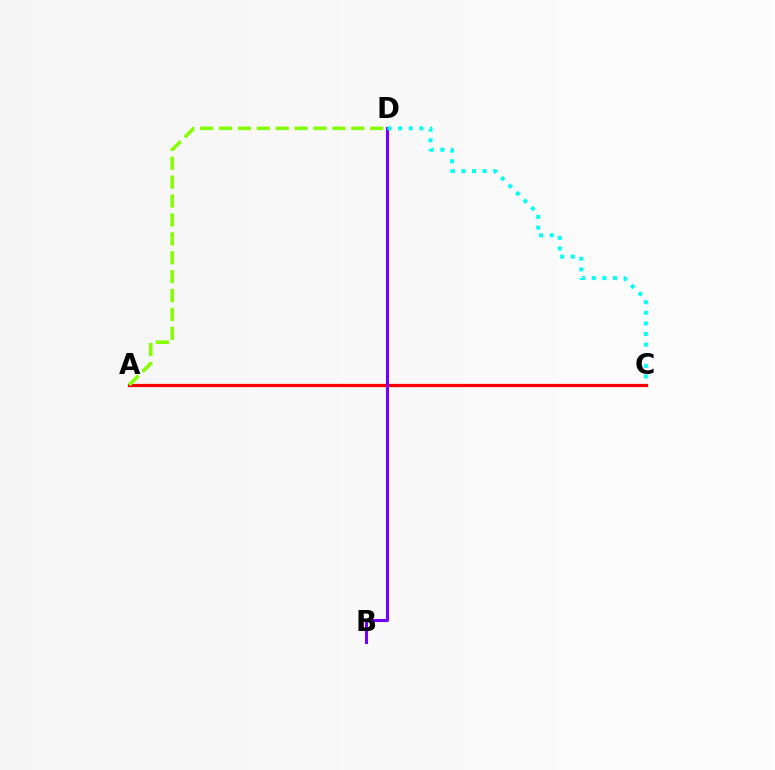{('A', 'C'): [{'color': '#ff0000', 'line_style': 'solid', 'thickness': 2.34}], ('A', 'D'): [{'color': '#84ff00', 'line_style': 'dashed', 'thickness': 2.57}], ('B', 'D'): [{'color': '#7200ff', 'line_style': 'solid', 'thickness': 2.22}], ('C', 'D'): [{'color': '#00fff6', 'line_style': 'dotted', 'thickness': 2.88}]}